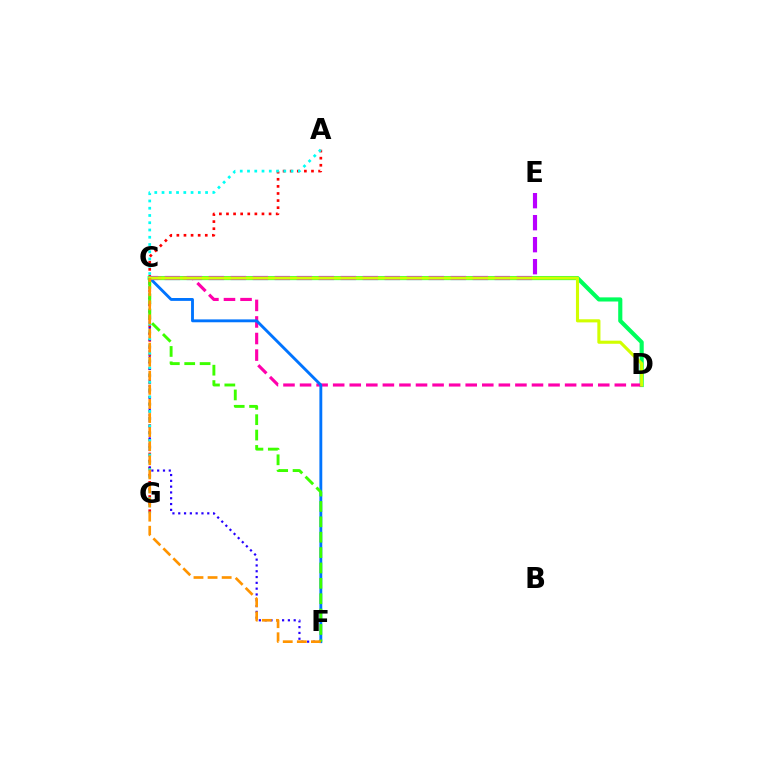{('A', 'G'): [{'color': '#ff0000', 'line_style': 'dotted', 'thickness': 1.93}, {'color': '#00fff6', 'line_style': 'dotted', 'thickness': 1.97}], ('C', 'F'): [{'color': '#2500ff', 'line_style': 'dotted', 'thickness': 1.58}, {'color': '#0074ff', 'line_style': 'solid', 'thickness': 2.07}, {'color': '#3dff00', 'line_style': 'dashed', 'thickness': 2.09}, {'color': '#ff9400', 'line_style': 'dashed', 'thickness': 1.91}], ('C', 'D'): [{'color': '#00ff5c', 'line_style': 'solid', 'thickness': 2.98}, {'color': '#ff00ac', 'line_style': 'dashed', 'thickness': 2.25}, {'color': '#d1ff00', 'line_style': 'solid', 'thickness': 2.24}], ('C', 'E'): [{'color': '#b900ff', 'line_style': 'dashed', 'thickness': 2.99}]}